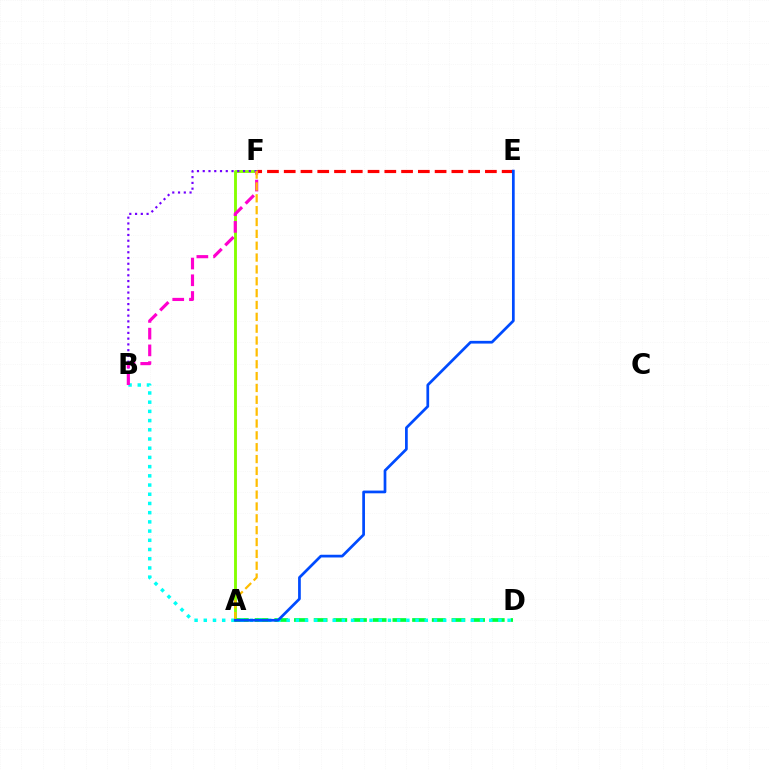{('A', 'F'): [{'color': '#84ff00', 'line_style': 'solid', 'thickness': 2.07}, {'color': '#ffbd00', 'line_style': 'dashed', 'thickness': 1.61}], ('B', 'F'): [{'color': '#7200ff', 'line_style': 'dotted', 'thickness': 1.57}, {'color': '#ff00cf', 'line_style': 'dashed', 'thickness': 2.27}], ('A', 'D'): [{'color': '#00ff39', 'line_style': 'dashed', 'thickness': 2.67}], ('B', 'D'): [{'color': '#00fff6', 'line_style': 'dotted', 'thickness': 2.5}], ('E', 'F'): [{'color': '#ff0000', 'line_style': 'dashed', 'thickness': 2.28}], ('A', 'E'): [{'color': '#004bff', 'line_style': 'solid', 'thickness': 1.96}]}